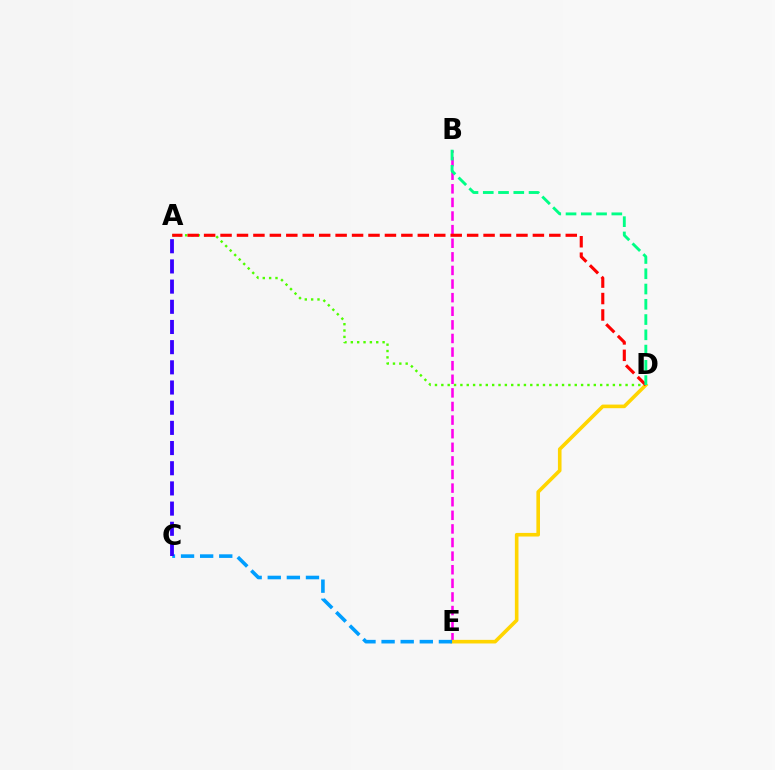{('A', 'D'): [{'color': '#4fff00', 'line_style': 'dotted', 'thickness': 1.73}, {'color': '#ff0000', 'line_style': 'dashed', 'thickness': 2.23}], ('B', 'E'): [{'color': '#ff00ed', 'line_style': 'dashed', 'thickness': 1.85}], ('D', 'E'): [{'color': '#ffd500', 'line_style': 'solid', 'thickness': 2.6}], ('B', 'D'): [{'color': '#00ff86', 'line_style': 'dashed', 'thickness': 2.07}], ('C', 'E'): [{'color': '#009eff', 'line_style': 'dashed', 'thickness': 2.6}], ('A', 'C'): [{'color': '#3700ff', 'line_style': 'dashed', 'thickness': 2.74}]}